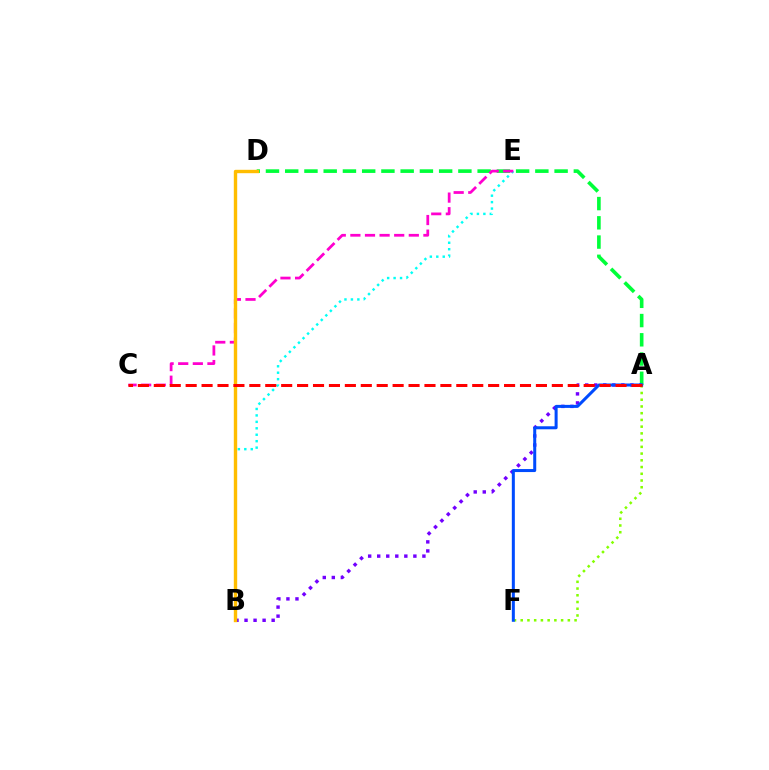{('B', 'E'): [{'color': '#00fff6', 'line_style': 'dotted', 'thickness': 1.75}], ('A', 'D'): [{'color': '#00ff39', 'line_style': 'dashed', 'thickness': 2.61}], ('A', 'B'): [{'color': '#7200ff', 'line_style': 'dotted', 'thickness': 2.46}], ('A', 'F'): [{'color': '#84ff00', 'line_style': 'dotted', 'thickness': 1.83}, {'color': '#004bff', 'line_style': 'solid', 'thickness': 2.17}], ('C', 'E'): [{'color': '#ff00cf', 'line_style': 'dashed', 'thickness': 1.98}], ('B', 'D'): [{'color': '#ffbd00', 'line_style': 'solid', 'thickness': 2.44}], ('A', 'C'): [{'color': '#ff0000', 'line_style': 'dashed', 'thickness': 2.16}]}